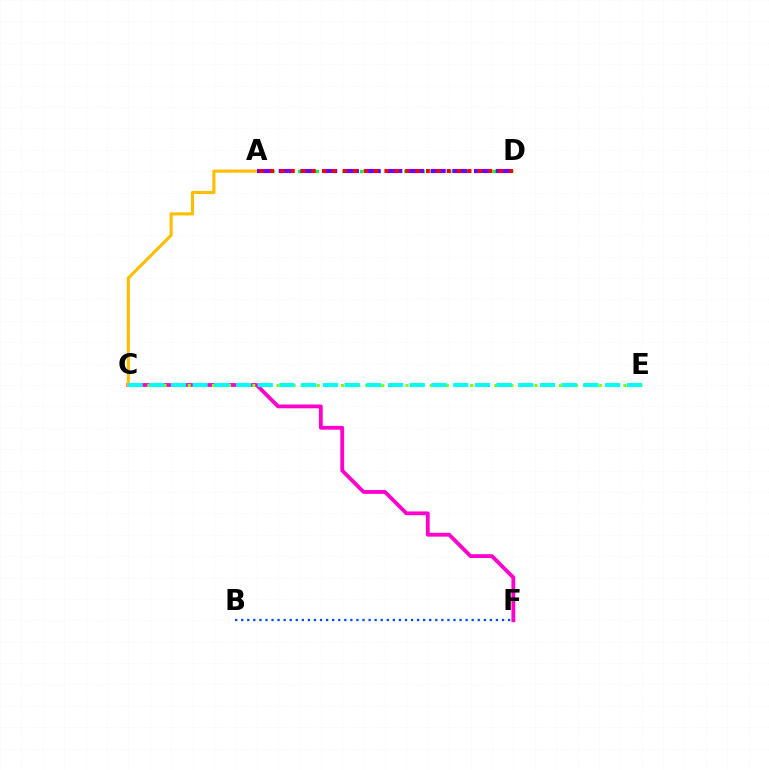{('C', 'F'): [{'color': '#ff00cf', 'line_style': 'solid', 'thickness': 2.74}], ('A', 'D'): [{'color': '#00ff39', 'line_style': 'dotted', 'thickness': 2.4}, {'color': '#7200ff', 'line_style': 'dashed', 'thickness': 2.95}, {'color': '#ff0000', 'line_style': 'dotted', 'thickness': 2.82}], ('A', 'C'): [{'color': '#ffbd00', 'line_style': 'solid', 'thickness': 2.23}], ('B', 'F'): [{'color': '#004bff', 'line_style': 'dotted', 'thickness': 1.65}], ('C', 'E'): [{'color': '#84ff00', 'line_style': 'dotted', 'thickness': 2.19}, {'color': '#00fff6', 'line_style': 'dashed', 'thickness': 2.95}]}